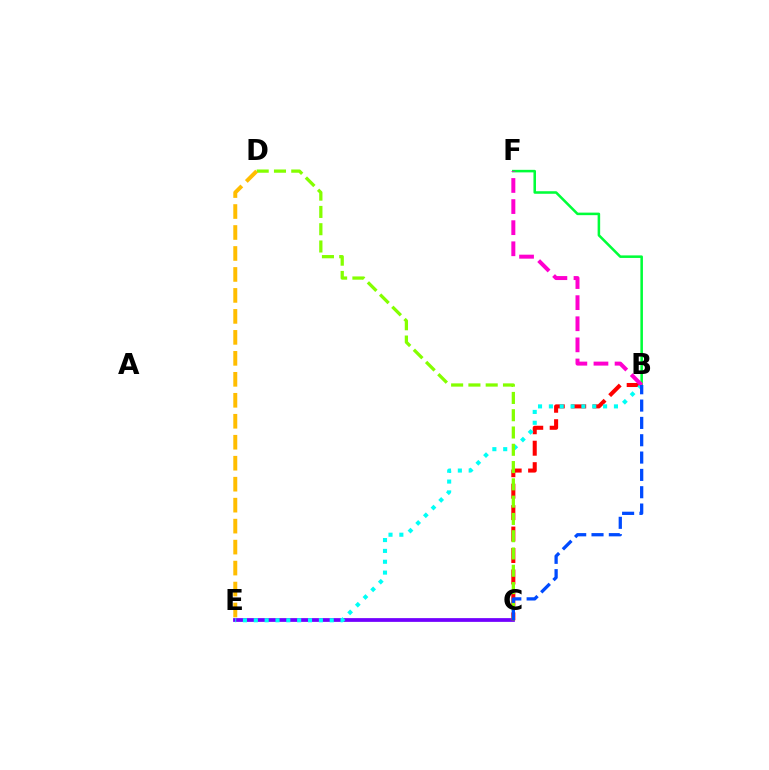{('C', 'E'): [{'color': '#7200ff', 'line_style': 'solid', 'thickness': 2.7}], ('B', 'C'): [{'color': '#ff0000', 'line_style': 'dashed', 'thickness': 2.91}, {'color': '#004bff', 'line_style': 'dashed', 'thickness': 2.35}], ('B', 'F'): [{'color': '#00ff39', 'line_style': 'solid', 'thickness': 1.83}, {'color': '#ff00cf', 'line_style': 'dashed', 'thickness': 2.87}], ('B', 'E'): [{'color': '#00fff6', 'line_style': 'dotted', 'thickness': 2.95}], ('C', 'D'): [{'color': '#84ff00', 'line_style': 'dashed', 'thickness': 2.35}], ('D', 'E'): [{'color': '#ffbd00', 'line_style': 'dashed', 'thickness': 2.85}]}